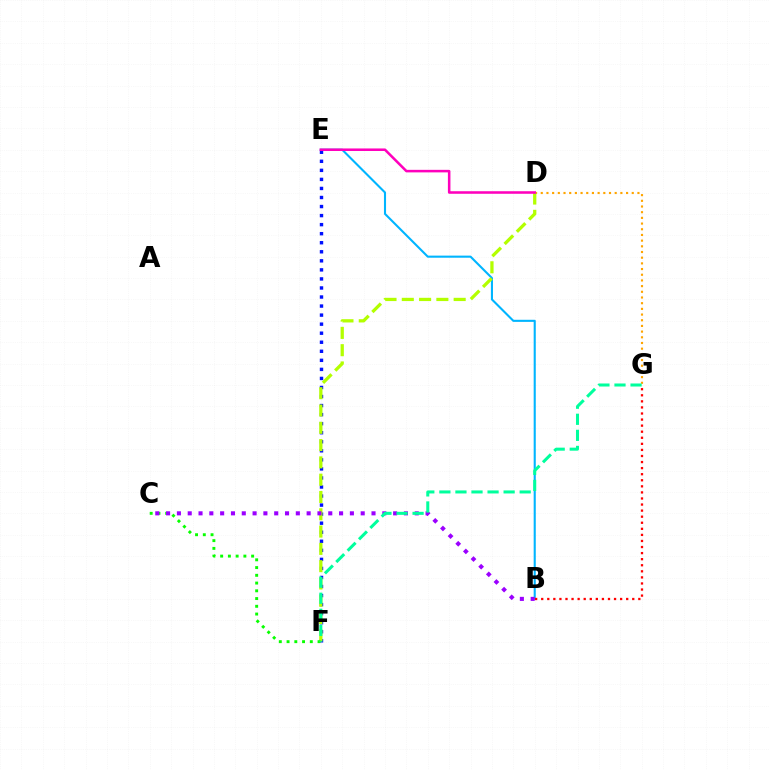{('E', 'F'): [{'color': '#0010ff', 'line_style': 'dotted', 'thickness': 2.46}], ('B', 'E'): [{'color': '#00b5ff', 'line_style': 'solid', 'thickness': 1.51}], ('D', 'G'): [{'color': '#ffa500', 'line_style': 'dotted', 'thickness': 1.55}], ('D', 'F'): [{'color': '#b3ff00', 'line_style': 'dashed', 'thickness': 2.35}], ('C', 'F'): [{'color': '#08ff00', 'line_style': 'dotted', 'thickness': 2.1}], ('B', 'C'): [{'color': '#9b00ff', 'line_style': 'dotted', 'thickness': 2.94}], ('F', 'G'): [{'color': '#00ff9d', 'line_style': 'dashed', 'thickness': 2.18}], ('D', 'E'): [{'color': '#ff00bd', 'line_style': 'solid', 'thickness': 1.83}], ('B', 'G'): [{'color': '#ff0000', 'line_style': 'dotted', 'thickness': 1.65}]}